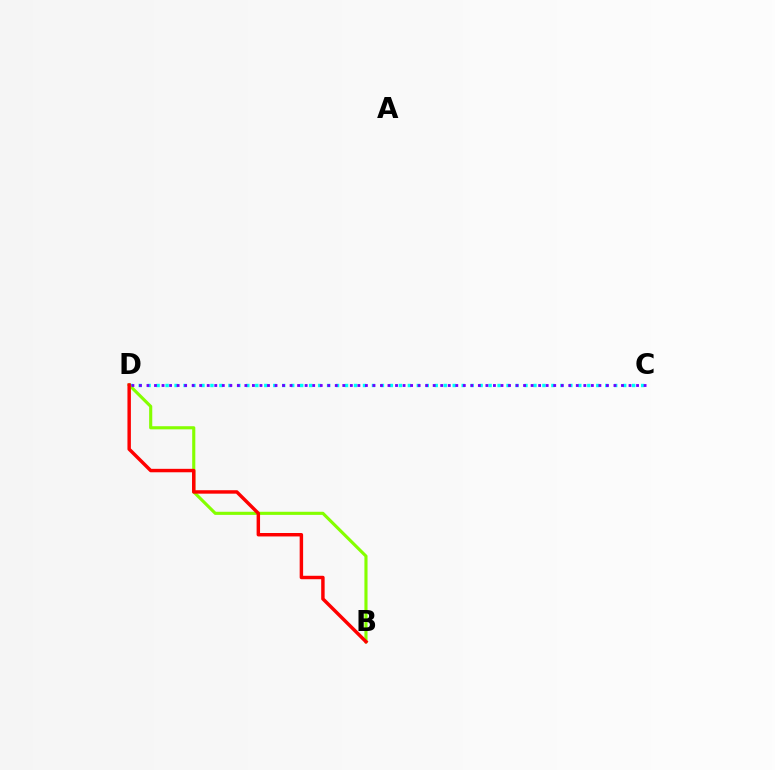{('C', 'D'): [{'color': '#00fff6', 'line_style': 'dotted', 'thickness': 2.44}, {'color': '#7200ff', 'line_style': 'dotted', 'thickness': 2.05}], ('B', 'D'): [{'color': '#84ff00', 'line_style': 'solid', 'thickness': 2.24}, {'color': '#ff0000', 'line_style': 'solid', 'thickness': 2.48}]}